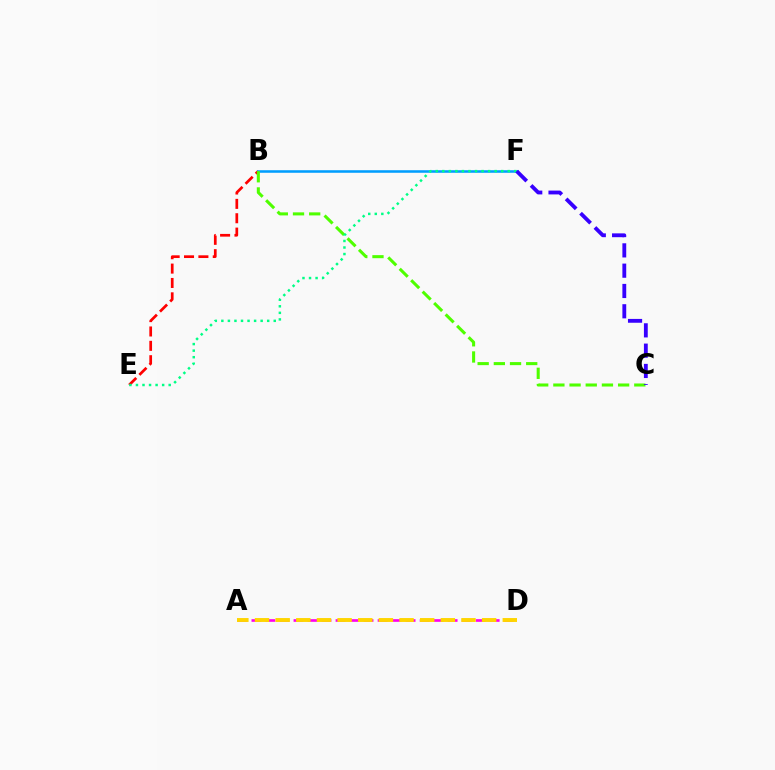{('A', 'D'): [{'color': '#ff00ed', 'line_style': 'dashed', 'thickness': 1.9}, {'color': '#ffd500', 'line_style': 'dashed', 'thickness': 2.81}], ('B', 'E'): [{'color': '#ff0000', 'line_style': 'dashed', 'thickness': 1.95}], ('B', 'F'): [{'color': '#009eff', 'line_style': 'solid', 'thickness': 1.84}], ('B', 'C'): [{'color': '#4fff00', 'line_style': 'dashed', 'thickness': 2.2}], ('E', 'F'): [{'color': '#00ff86', 'line_style': 'dotted', 'thickness': 1.78}], ('C', 'F'): [{'color': '#3700ff', 'line_style': 'dashed', 'thickness': 2.76}]}